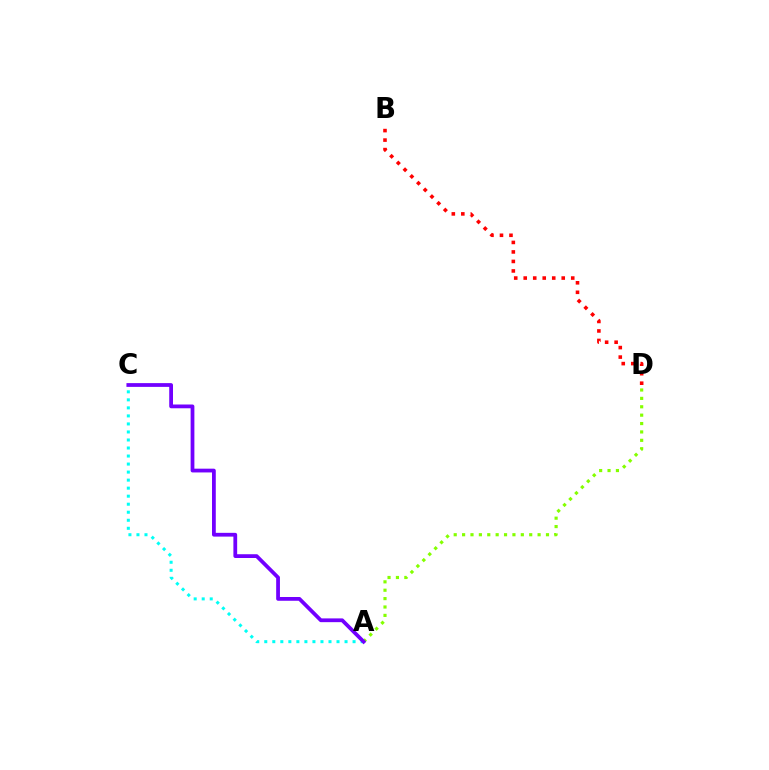{('B', 'D'): [{'color': '#ff0000', 'line_style': 'dotted', 'thickness': 2.58}], ('A', 'C'): [{'color': '#00fff6', 'line_style': 'dotted', 'thickness': 2.18}, {'color': '#7200ff', 'line_style': 'solid', 'thickness': 2.71}], ('A', 'D'): [{'color': '#84ff00', 'line_style': 'dotted', 'thickness': 2.28}]}